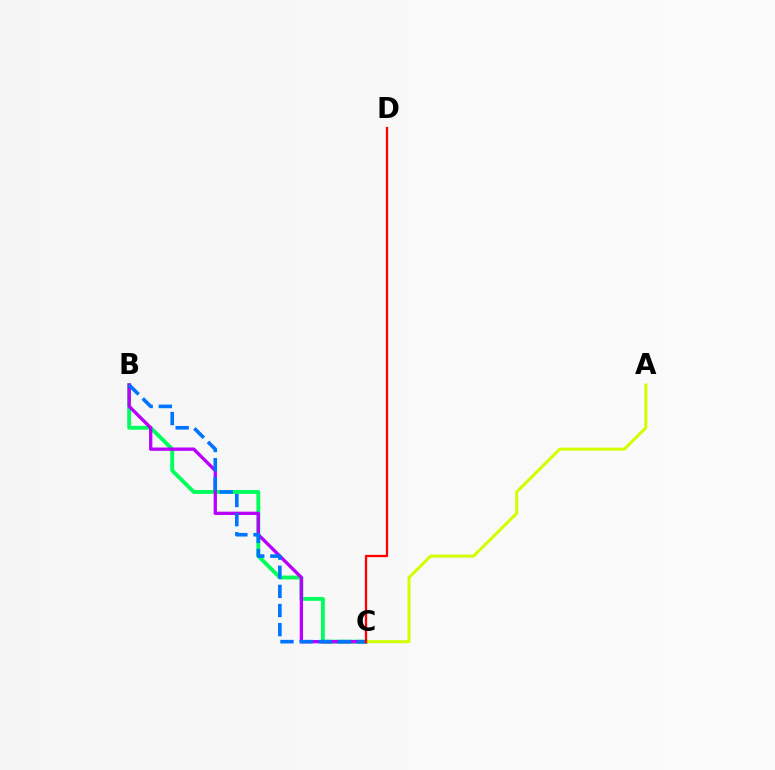{('B', 'C'): [{'color': '#00ff5c', 'line_style': 'solid', 'thickness': 2.78}, {'color': '#b900ff', 'line_style': 'solid', 'thickness': 2.39}, {'color': '#0074ff', 'line_style': 'dashed', 'thickness': 2.6}], ('A', 'C'): [{'color': '#d1ff00', 'line_style': 'solid', 'thickness': 2.19}], ('C', 'D'): [{'color': '#ff0000', 'line_style': 'solid', 'thickness': 1.65}]}